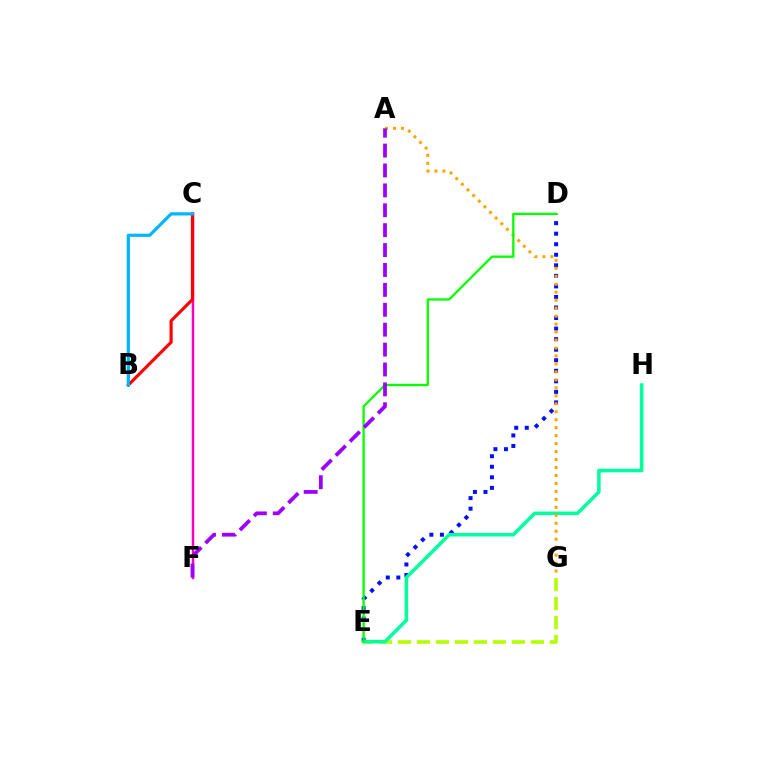{('C', 'F'): [{'color': '#ff00bd', 'line_style': 'solid', 'thickness': 1.78}], ('E', 'G'): [{'color': '#b3ff00', 'line_style': 'dashed', 'thickness': 2.58}], ('B', 'C'): [{'color': '#ff0000', 'line_style': 'solid', 'thickness': 2.26}, {'color': '#00b5ff', 'line_style': 'solid', 'thickness': 2.31}], ('D', 'E'): [{'color': '#0010ff', 'line_style': 'dotted', 'thickness': 2.87}, {'color': '#08ff00', 'line_style': 'solid', 'thickness': 1.66}], ('E', 'H'): [{'color': '#00ff9d', 'line_style': 'solid', 'thickness': 2.54}], ('A', 'G'): [{'color': '#ffa500', 'line_style': 'dotted', 'thickness': 2.16}], ('A', 'F'): [{'color': '#9b00ff', 'line_style': 'dashed', 'thickness': 2.7}]}